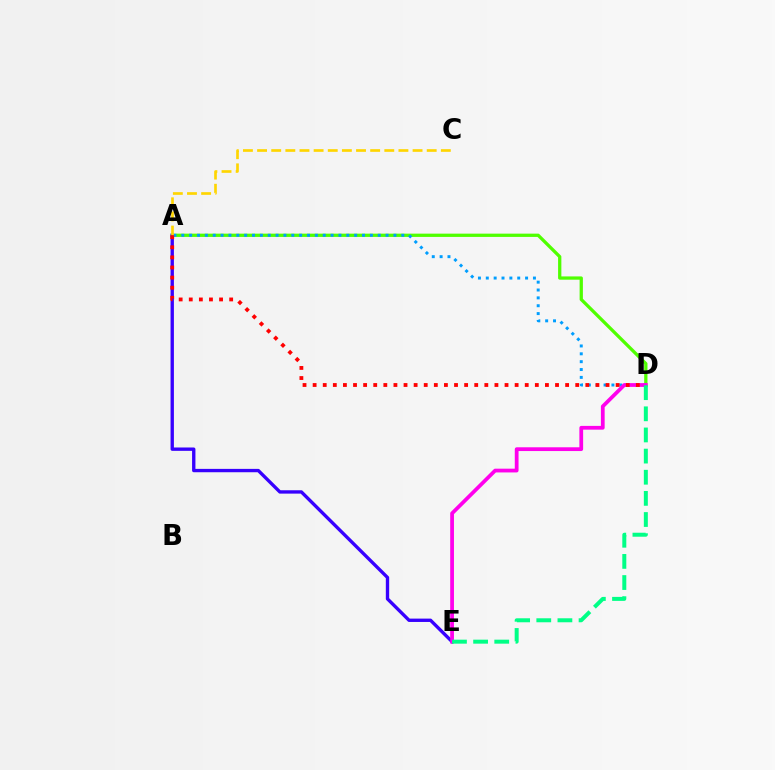{('A', 'D'): [{'color': '#4fff00', 'line_style': 'solid', 'thickness': 2.36}, {'color': '#009eff', 'line_style': 'dotted', 'thickness': 2.13}, {'color': '#ff0000', 'line_style': 'dotted', 'thickness': 2.74}], ('A', 'E'): [{'color': '#3700ff', 'line_style': 'solid', 'thickness': 2.42}], ('A', 'C'): [{'color': '#ffd500', 'line_style': 'dashed', 'thickness': 1.92}], ('D', 'E'): [{'color': '#ff00ed', 'line_style': 'solid', 'thickness': 2.71}, {'color': '#00ff86', 'line_style': 'dashed', 'thickness': 2.87}]}